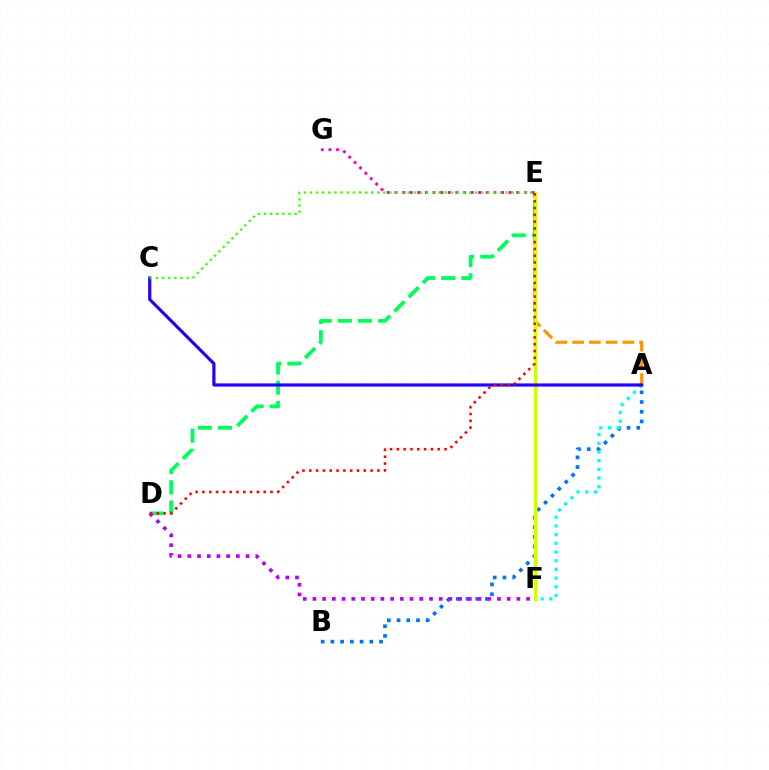{('A', 'B'): [{'color': '#0074ff', 'line_style': 'dotted', 'thickness': 2.64}], ('A', 'E'): [{'color': '#ff9400', 'line_style': 'dashed', 'thickness': 2.27}], ('A', 'F'): [{'color': '#00fff6', 'line_style': 'dotted', 'thickness': 2.36}], ('D', 'E'): [{'color': '#00ff5c', 'line_style': 'dashed', 'thickness': 2.74}, {'color': '#ff0000', 'line_style': 'dotted', 'thickness': 1.85}], ('E', 'F'): [{'color': '#d1ff00', 'line_style': 'solid', 'thickness': 2.45}], ('D', 'F'): [{'color': '#b900ff', 'line_style': 'dotted', 'thickness': 2.64}], ('A', 'C'): [{'color': '#2500ff', 'line_style': 'solid', 'thickness': 2.29}], ('E', 'G'): [{'color': '#ff00ac', 'line_style': 'dotted', 'thickness': 2.07}], ('C', 'E'): [{'color': '#3dff00', 'line_style': 'dotted', 'thickness': 1.66}]}